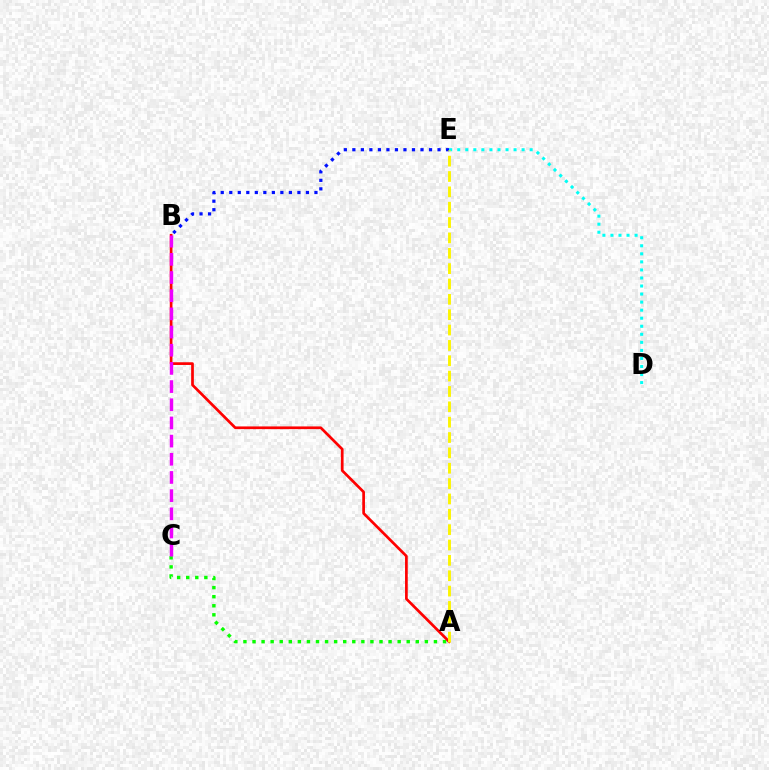{('B', 'E'): [{'color': '#0010ff', 'line_style': 'dotted', 'thickness': 2.31}], ('A', 'C'): [{'color': '#08ff00', 'line_style': 'dotted', 'thickness': 2.46}], ('A', 'B'): [{'color': '#ff0000', 'line_style': 'solid', 'thickness': 1.94}], ('D', 'E'): [{'color': '#00fff6', 'line_style': 'dotted', 'thickness': 2.19}], ('A', 'E'): [{'color': '#fcf500', 'line_style': 'dashed', 'thickness': 2.09}], ('B', 'C'): [{'color': '#ee00ff', 'line_style': 'dashed', 'thickness': 2.47}]}